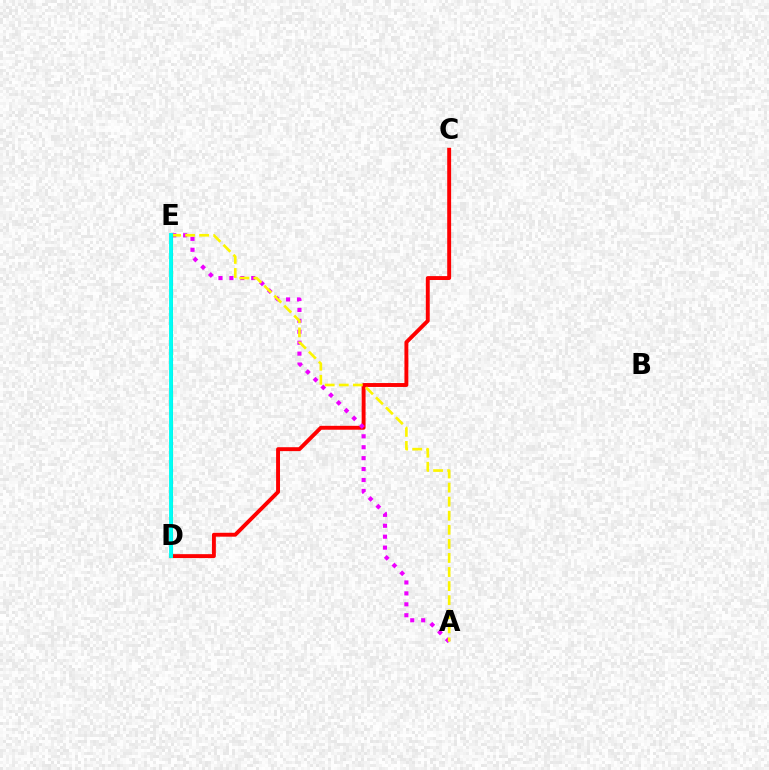{('C', 'D'): [{'color': '#ff0000', 'line_style': 'solid', 'thickness': 2.81}], ('A', 'E'): [{'color': '#ee00ff', 'line_style': 'dotted', 'thickness': 2.97}, {'color': '#fcf500', 'line_style': 'dashed', 'thickness': 1.91}], ('D', 'E'): [{'color': '#08ff00', 'line_style': 'solid', 'thickness': 2.21}, {'color': '#0010ff', 'line_style': 'dashed', 'thickness': 1.84}, {'color': '#00fff6', 'line_style': 'solid', 'thickness': 2.79}]}